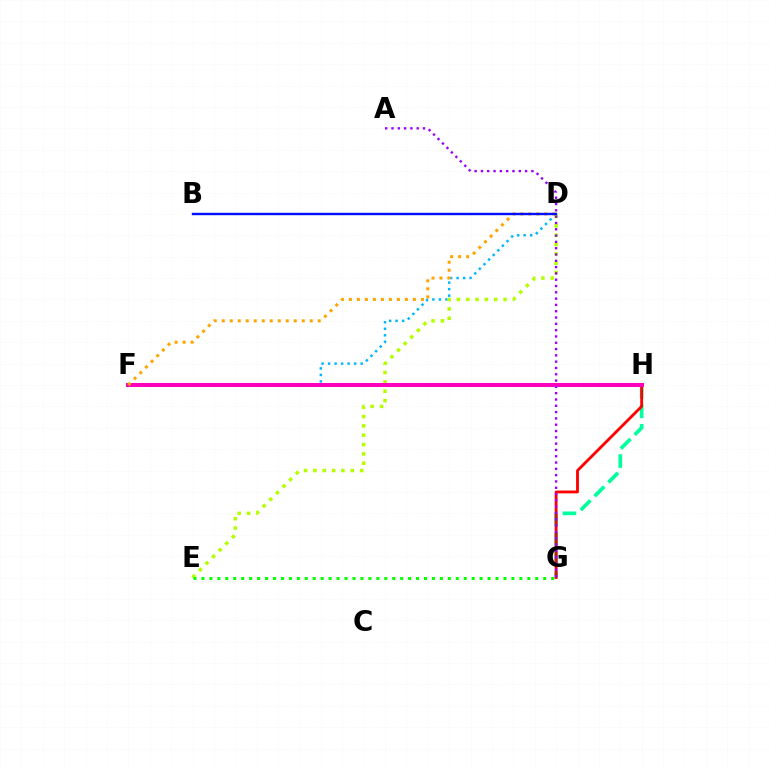{('D', 'F'): [{'color': '#00b5ff', 'line_style': 'dotted', 'thickness': 1.77}, {'color': '#ffa500', 'line_style': 'dotted', 'thickness': 2.17}], ('G', 'H'): [{'color': '#00ff9d', 'line_style': 'dashed', 'thickness': 2.65}, {'color': '#ff0000', 'line_style': 'solid', 'thickness': 2.04}], ('D', 'E'): [{'color': '#b3ff00', 'line_style': 'dotted', 'thickness': 2.54}], ('E', 'G'): [{'color': '#08ff00', 'line_style': 'dotted', 'thickness': 2.16}], ('F', 'H'): [{'color': '#ff00bd', 'line_style': 'solid', 'thickness': 2.9}], ('A', 'G'): [{'color': '#9b00ff', 'line_style': 'dotted', 'thickness': 1.71}], ('B', 'D'): [{'color': '#0010ff', 'line_style': 'solid', 'thickness': 1.72}]}